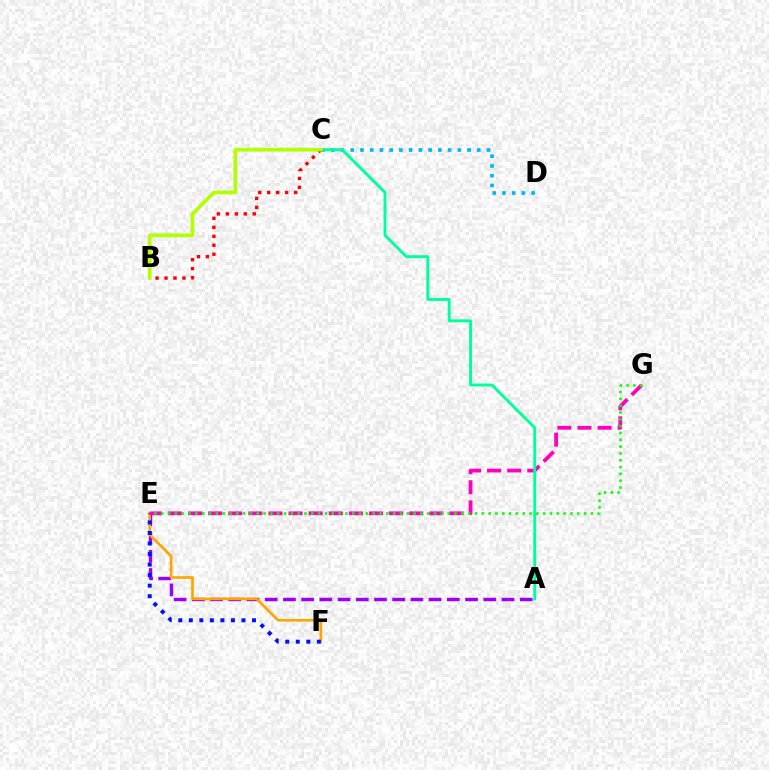{('A', 'E'): [{'color': '#9b00ff', 'line_style': 'dashed', 'thickness': 2.47}], ('C', 'D'): [{'color': '#00b5ff', 'line_style': 'dotted', 'thickness': 2.65}], ('E', 'F'): [{'color': '#ffa500', 'line_style': 'solid', 'thickness': 1.93}, {'color': '#0010ff', 'line_style': 'dotted', 'thickness': 2.86}], ('B', 'C'): [{'color': '#ff0000', 'line_style': 'dotted', 'thickness': 2.44}, {'color': '#b3ff00', 'line_style': 'solid', 'thickness': 2.61}], ('E', 'G'): [{'color': '#ff00bd', 'line_style': 'dashed', 'thickness': 2.73}, {'color': '#08ff00', 'line_style': 'dotted', 'thickness': 1.85}], ('A', 'C'): [{'color': '#00ff9d', 'line_style': 'solid', 'thickness': 2.09}]}